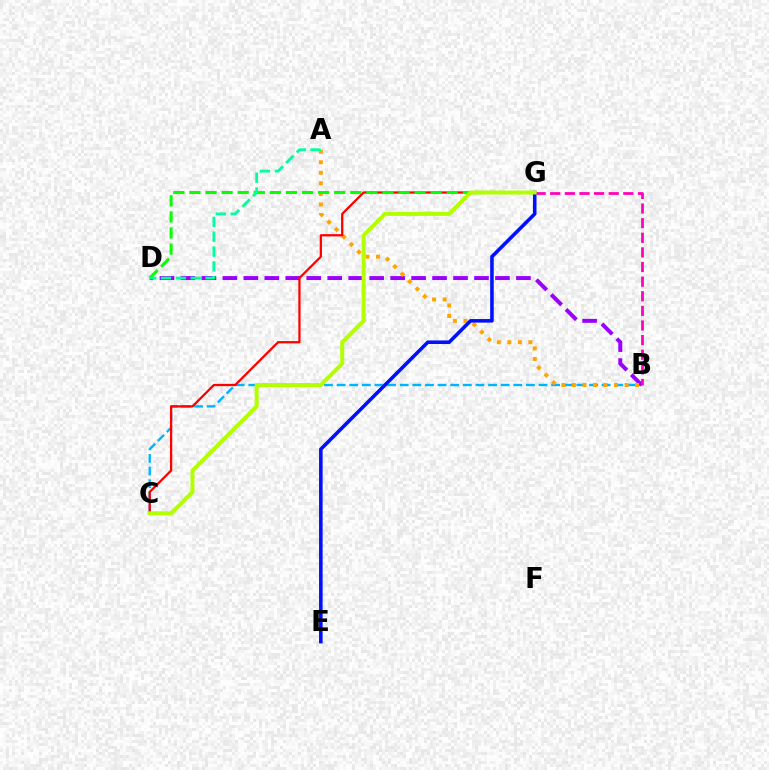{('B', 'C'): [{'color': '#00b5ff', 'line_style': 'dashed', 'thickness': 1.71}], ('B', 'D'): [{'color': '#9b00ff', 'line_style': 'dashed', 'thickness': 2.85}], ('B', 'G'): [{'color': '#ff00bd', 'line_style': 'dashed', 'thickness': 1.99}], ('A', 'B'): [{'color': '#ffa500', 'line_style': 'dotted', 'thickness': 2.86}], ('E', 'G'): [{'color': '#0010ff', 'line_style': 'solid', 'thickness': 2.57}], ('C', 'G'): [{'color': '#ff0000', 'line_style': 'solid', 'thickness': 1.63}, {'color': '#b3ff00', 'line_style': 'solid', 'thickness': 2.87}], ('D', 'G'): [{'color': '#08ff00', 'line_style': 'dashed', 'thickness': 2.19}], ('A', 'D'): [{'color': '#00ff9d', 'line_style': 'dashed', 'thickness': 2.02}]}